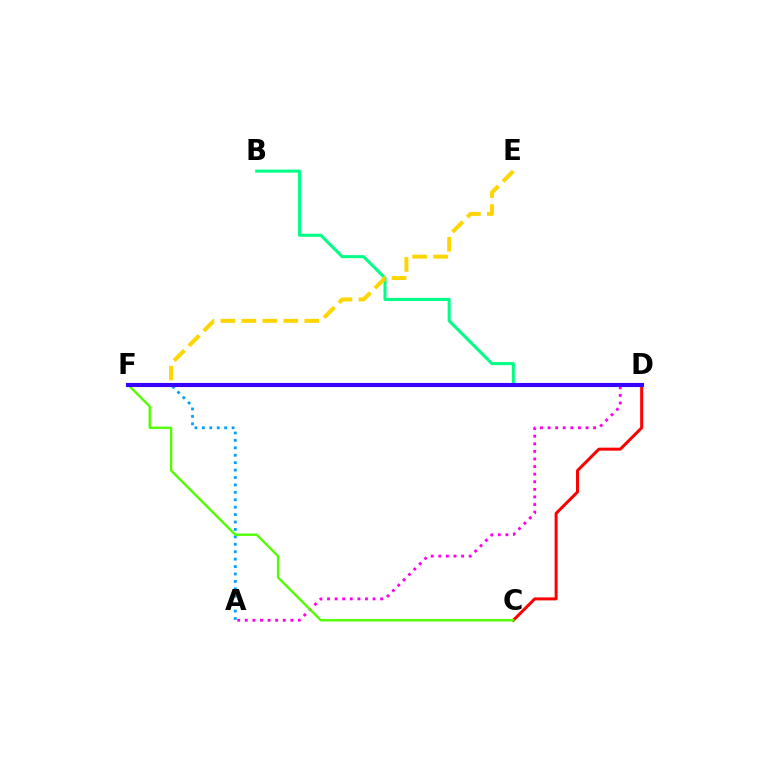{('A', 'D'): [{'color': '#ff00ed', 'line_style': 'dotted', 'thickness': 2.06}], ('C', 'D'): [{'color': '#ff0000', 'line_style': 'solid', 'thickness': 2.16}], ('B', 'D'): [{'color': '#00ff86', 'line_style': 'solid', 'thickness': 2.19}], ('A', 'F'): [{'color': '#009eff', 'line_style': 'dotted', 'thickness': 2.02}], ('E', 'F'): [{'color': '#ffd500', 'line_style': 'dashed', 'thickness': 2.85}], ('C', 'F'): [{'color': '#4fff00', 'line_style': 'solid', 'thickness': 1.7}], ('D', 'F'): [{'color': '#3700ff', 'line_style': 'solid', 'thickness': 2.95}]}